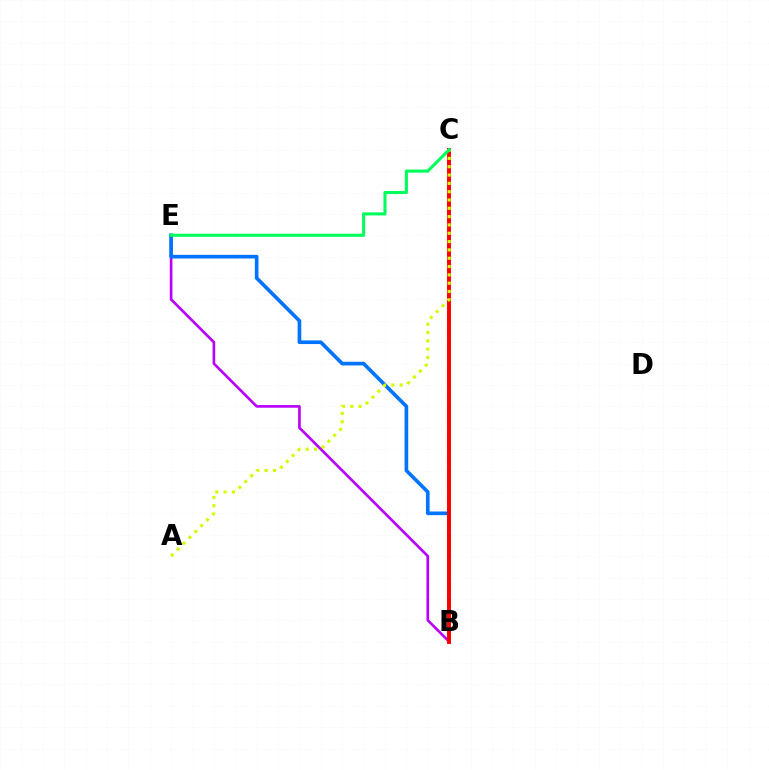{('B', 'E'): [{'color': '#b900ff', 'line_style': 'solid', 'thickness': 1.91}, {'color': '#0074ff', 'line_style': 'solid', 'thickness': 2.63}], ('B', 'C'): [{'color': '#ff0000', 'line_style': 'solid', 'thickness': 2.84}], ('A', 'C'): [{'color': '#d1ff00', 'line_style': 'dotted', 'thickness': 2.26}], ('C', 'E'): [{'color': '#00ff5c', 'line_style': 'solid', 'thickness': 2.22}]}